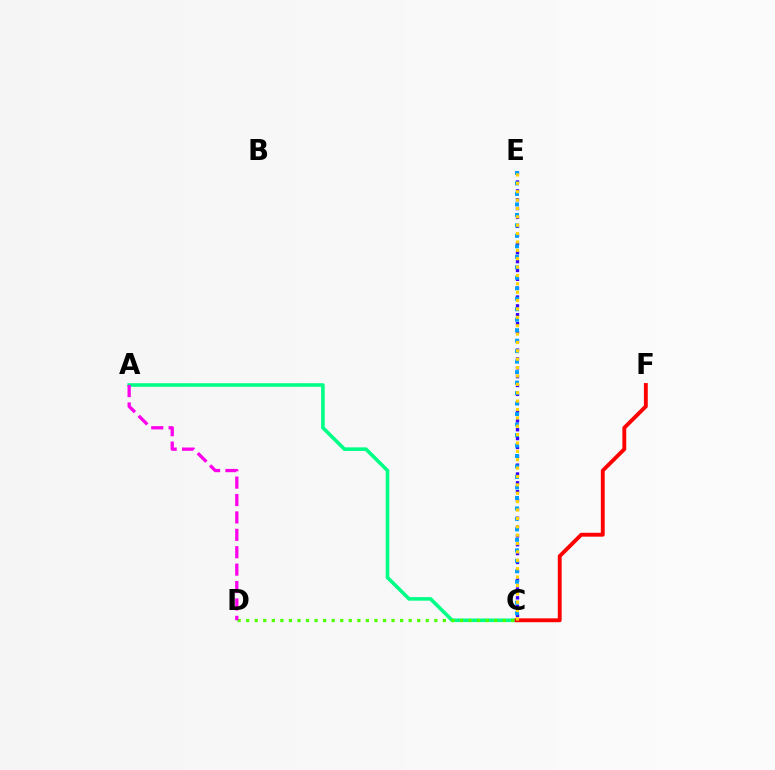{('C', 'E'): [{'color': '#3700ff', 'line_style': 'dotted', 'thickness': 2.4}, {'color': '#009eff', 'line_style': 'dotted', 'thickness': 2.85}, {'color': '#ffd500', 'line_style': 'dotted', 'thickness': 2.28}], ('A', 'C'): [{'color': '#00ff86', 'line_style': 'solid', 'thickness': 2.59}], ('C', 'D'): [{'color': '#4fff00', 'line_style': 'dotted', 'thickness': 2.32}], ('C', 'F'): [{'color': '#ff0000', 'line_style': 'solid', 'thickness': 2.79}], ('A', 'D'): [{'color': '#ff00ed', 'line_style': 'dashed', 'thickness': 2.36}]}